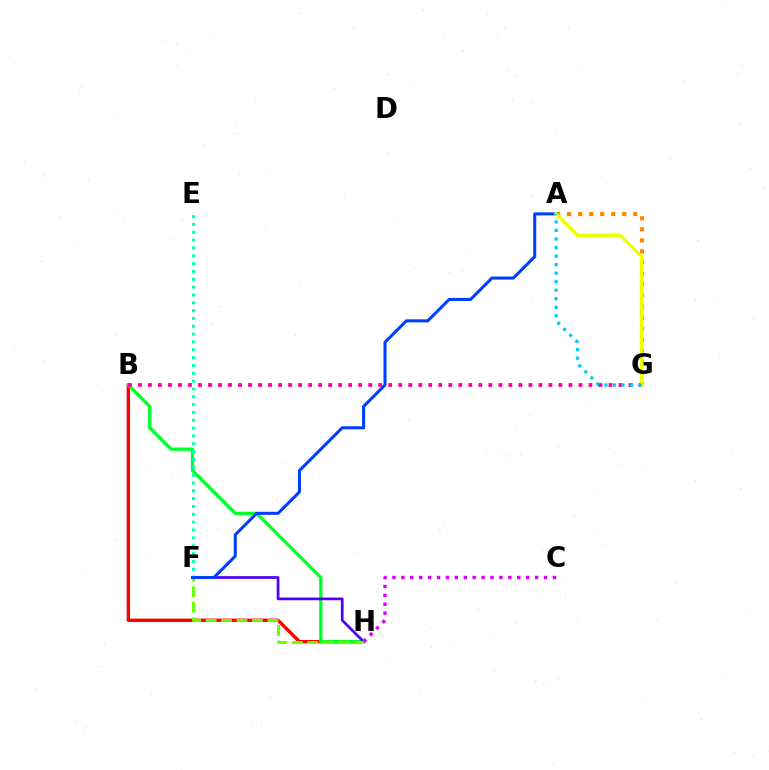{('B', 'H'): [{'color': '#ff0000', 'line_style': 'solid', 'thickness': 2.43}, {'color': '#00ff27', 'line_style': 'solid', 'thickness': 2.36}], ('A', 'G'): [{'color': '#ff8800', 'line_style': 'dotted', 'thickness': 3.0}, {'color': '#eeff00', 'line_style': 'solid', 'thickness': 2.48}, {'color': '#00c7ff', 'line_style': 'dotted', 'thickness': 2.32}], ('F', 'H'): [{'color': '#4f00ff', 'line_style': 'solid', 'thickness': 1.96}, {'color': '#66ff00', 'line_style': 'dashed', 'thickness': 2.1}], ('B', 'G'): [{'color': '#ff00a0', 'line_style': 'dotted', 'thickness': 2.72}], ('E', 'F'): [{'color': '#00ffaf', 'line_style': 'dotted', 'thickness': 2.13}], ('A', 'F'): [{'color': '#003fff', 'line_style': 'solid', 'thickness': 2.19}], ('C', 'H'): [{'color': '#d600ff', 'line_style': 'dotted', 'thickness': 2.42}]}